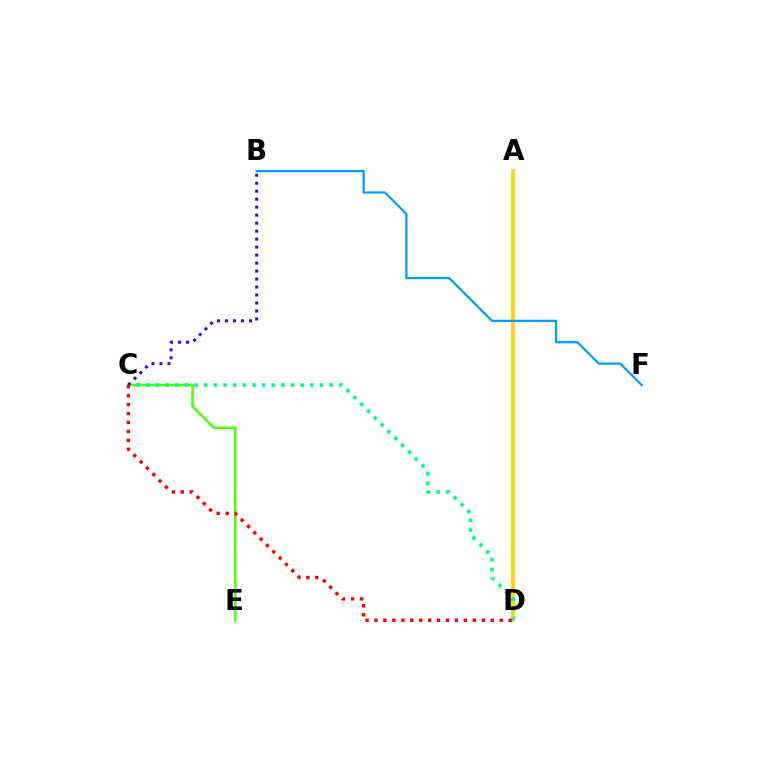{('C', 'E'): [{'color': '#4fff00', 'line_style': 'solid', 'thickness': 1.82}], ('A', 'D'): [{'color': '#ff00ed', 'line_style': 'solid', 'thickness': 1.61}, {'color': '#ffd500', 'line_style': 'solid', 'thickness': 2.66}], ('C', 'D'): [{'color': '#00ff86', 'line_style': 'dotted', 'thickness': 2.62}, {'color': '#ff0000', 'line_style': 'dotted', 'thickness': 2.43}], ('B', 'C'): [{'color': '#3700ff', 'line_style': 'dotted', 'thickness': 2.17}], ('B', 'F'): [{'color': '#009eff', 'line_style': 'solid', 'thickness': 1.61}]}